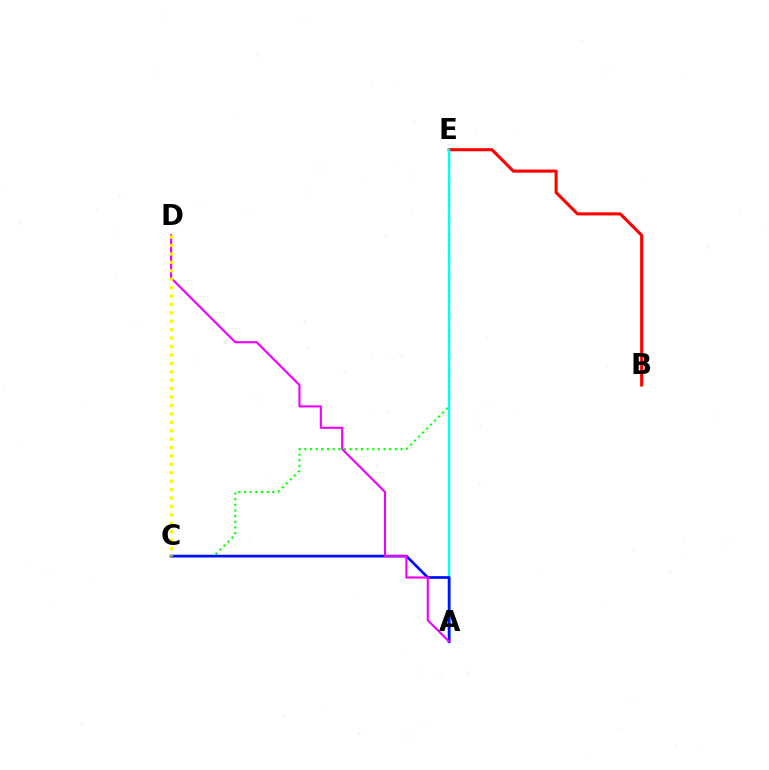{('C', 'E'): [{'color': '#08ff00', 'line_style': 'dotted', 'thickness': 1.54}], ('B', 'E'): [{'color': '#ff0000', 'line_style': 'solid', 'thickness': 2.21}], ('A', 'E'): [{'color': '#00fff6', 'line_style': 'solid', 'thickness': 1.74}], ('A', 'C'): [{'color': '#0010ff', 'line_style': 'solid', 'thickness': 1.98}], ('A', 'D'): [{'color': '#ee00ff', 'line_style': 'solid', 'thickness': 1.52}], ('C', 'D'): [{'color': '#fcf500', 'line_style': 'dotted', 'thickness': 2.29}]}